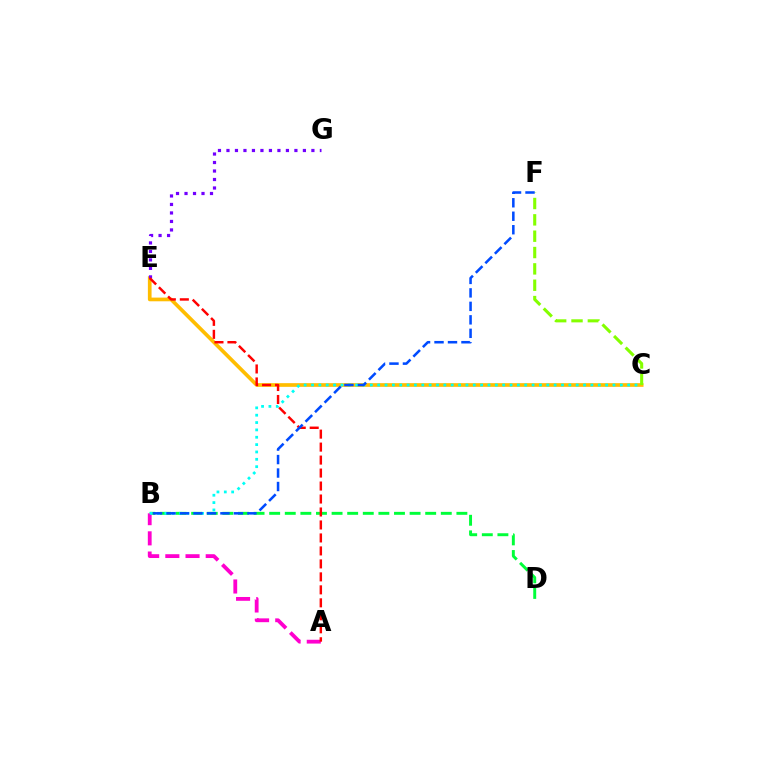{('B', 'D'): [{'color': '#00ff39', 'line_style': 'dashed', 'thickness': 2.12}], ('C', 'E'): [{'color': '#ffbd00', 'line_style': 'solid', 'thickness': 2.65}], ('C', 'F'): [{'color': '#84ff00', 'line_style': 'dashed', 'thickness': 2.22}], ('A', 'B'): [{'color': '#ff00cf', 'line_style': 'dashed', 'thickness': 2.74}], ('E', 'G'): [{'color': '#7200ff', 'line_style': 'dotted', 'thickness': 2.31}], ('B', 'C'): [{'color': '#00fff6', 'line_style': 'dotted', 'thickness': 2.0}], ('A', 'E'): [{'color': '#ff0000', 'line_style': 'dashed', 'thickness': 1.76}], ('B', 'F'): [{'color': '#004bff', 'line_style': 'dashed', 'thickness': 1.83}]}